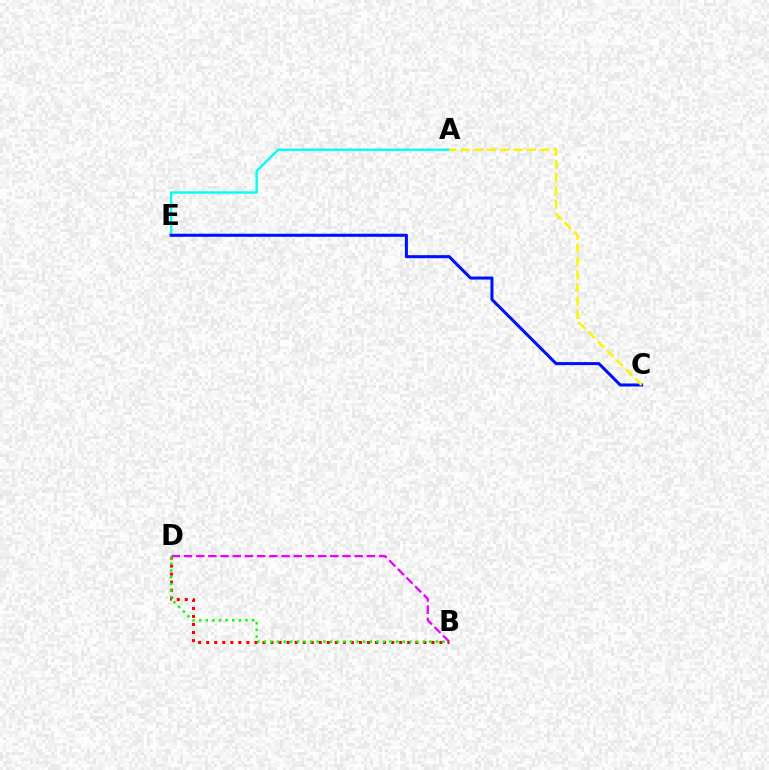{('A', 'E'): [{'color': '#00fff6', 'line_style': 'solid', 'thickness': 1.72}], ('B', 'D'): [{'color': '#ff0000', 'line_style': 'dotted', 'thickness': 2.19}, {'color': '#ee00ff', 'line_style': 'dashed', 'thickness': 1.66}, {'color': '#08ff00', 'line_style': 'dotted', 'thickness': 1.8}], ('C', 'E'): [{'color': '#0010ff', 'line_style': 'solid', 'thickness': 2.19}], ('A', 'C'): [{'color': '#fcf500', 'line_style': 'dashed', 'thickness': 1.8}]}